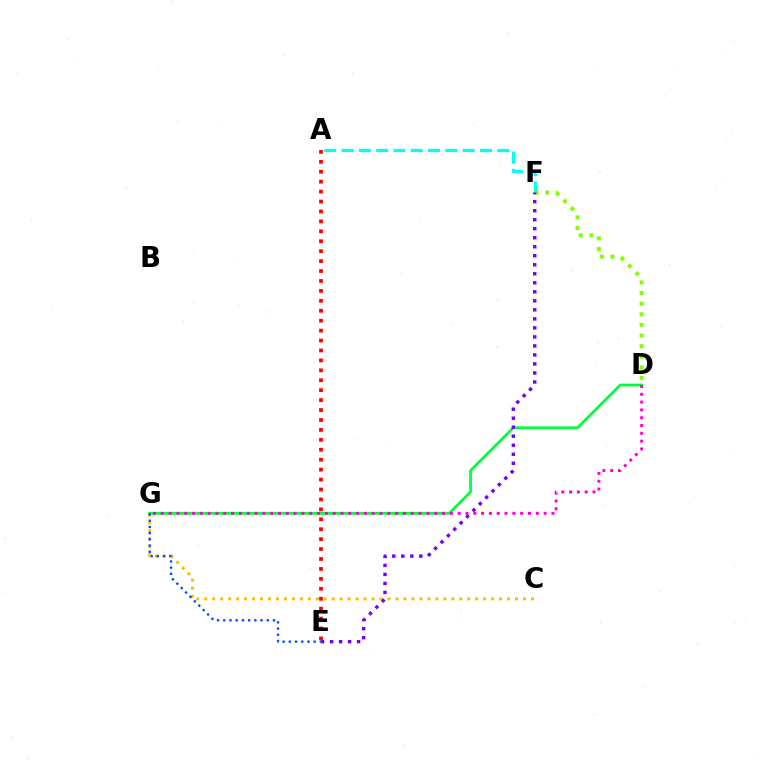{('C', 'G'): [{'color': '#ffbd00', 'line_style': 'dotted', 'thickness': 2.17}], ('D', 'G'): [{'color': '#00ff39', 'line_style': 'solid', 'thickness': 1.98}, {'color': '#ff00cf', 'line_style': 'dotted', 'thickness': 2.12}], ('A', 'F'): [{'color': '#00fff6', 'line_style': 'dashed', 'thickness': 2.35}], ('D', 'F'): [{'color': '#84ff00', 'line_style': 'dotted', 'thickness': 2.88}], ('A', 'E'): [{'color': '#ff0000', 'line_style': 'dotted', 'thickness': 2.7}], ('E', 'F'): [{'color': '#7200ff', 'line_style': 'dotted', 'thickness': 2.45}], ('E', 'G'): [{'color': '#004bff', 'line_style': 'dotted', 'thickness': 1.69}]}